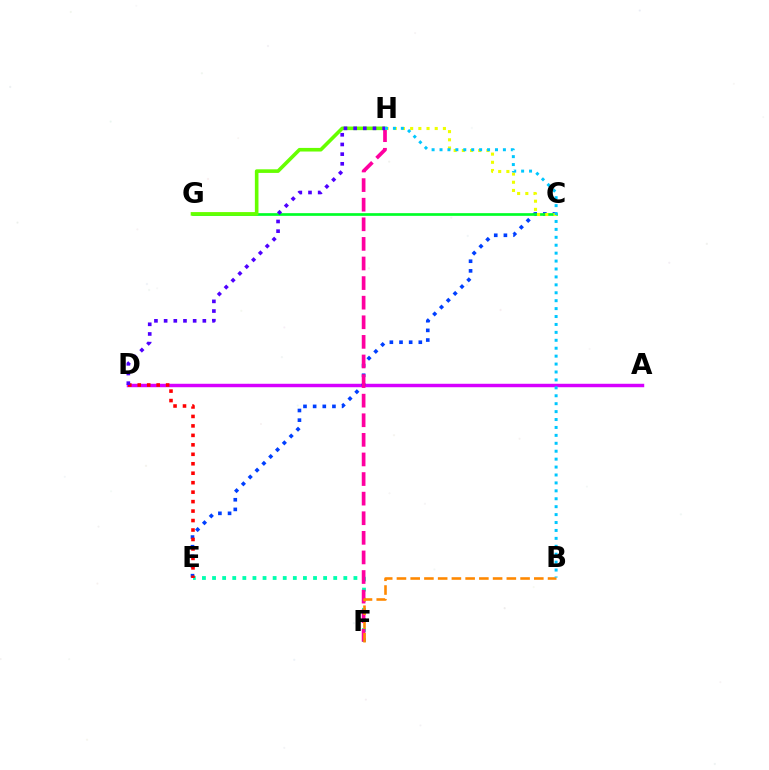{('A', 'D'): [{'color': '#d600ff', 'line_style': 'solid', 'thickness': 2.49}], ('C', 'E'): [{'color': '#003fff', 'line_style': 'dotted', 'thickness': 2.62}], ('E', 'F'): [{'color': '#00ffaf', 'line_style': 'dotted', 'thickness': 2.74}], ('C', 'G'): [{'color': '#00ff27', 'line_style': 'solid', 'thickness': 1.94}], ('G', 'H'): [{'color': '#66ff00', 'line_style': 'solid', 'thickness': 2.6}], ('F', 'H'): [{'color': '#ff00a0', 'line_style': 'dashed', 'thickness': 2.66}], ('B', 'F'): [{'color': '#ff8800', 'line_style': 'dashed', 'thickness': 1.87}], ('C', 'H'): [{'color': '#eeff00', 'line_style': 'dotted', 'thickness': 2.22}], ('D', 'E'): [{'color': '#ff0000', 'line_style': 'dotted', 'thickness': 2.57}], ('B', 'H'): [{'color': '#00c7ff', 'line_style': 'dotted', 'thickness': 2.15}], ('D', 'H'): [{'color': '#4f00ff', 'line_style': 'dotted', 'thickness': 2.63}]}